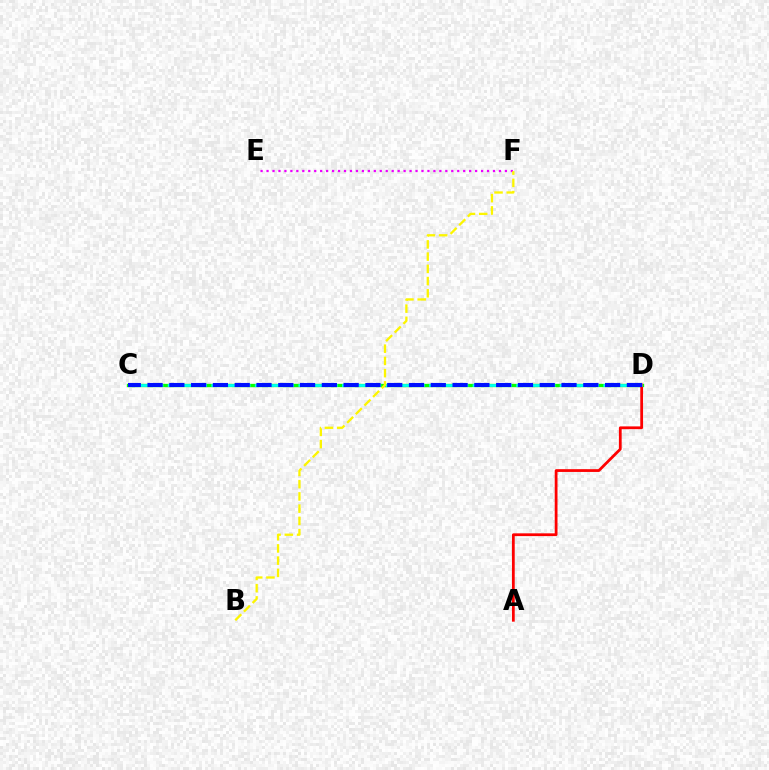{('C', 'D'): [{'color': '#08ff00', 'line_style': 'solid', 'thickness': 2.39}, {'color': '#00fff6', 'line_style': 'dashed', 'thickness': 1.97}, {'color': '#0010ff', 'line_style': 'dashed', 'thickness': 2.96}], ('A', 'D'): [{'color': '#ff0000', 'line_style': 'solid', 'thickness': 2.0}], ('E', 'F'): [{'color': '#ee00ff', 'line_style': 'dotted', 'thickness': 1.62}], ('B', 'F'): [{'color': '#fcf500', 'line_style': 'dashed', 'thickness': 1.66}]}